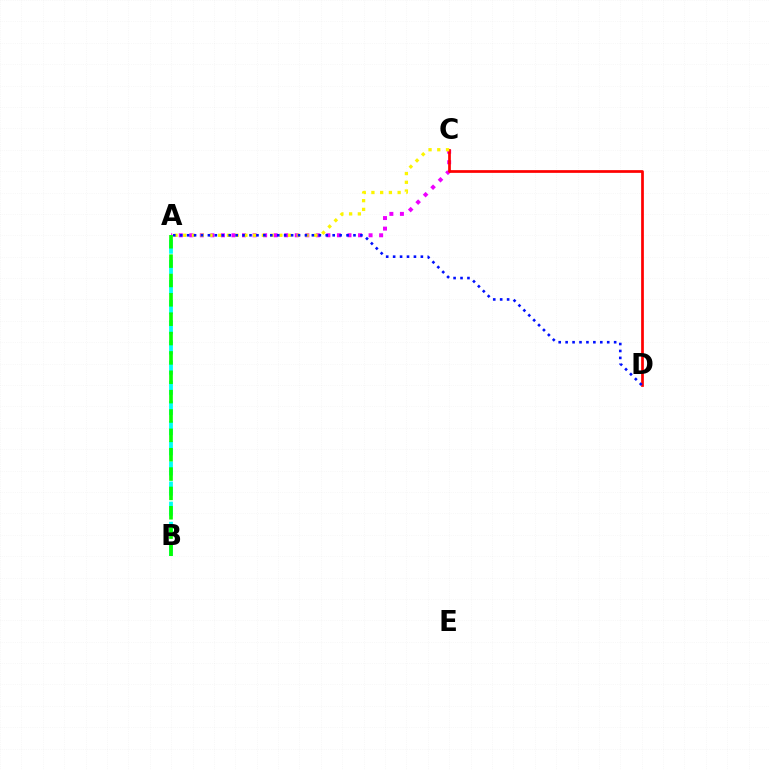{('A', 'C'): [{'color': '#ee00ff', 'line_style': 'dotted', 'thickness': 2.87}, {'color': '#fcf500', 'line_style': 'dotted', 'thickness': 2.37}], ('C', 'D'): [{'color': '#ff0000', 'line_style': 'solid', 'thickness': 1.96}], ('A', 'D'): [{'color': '#0010ff', 'line_style': 'dotted', 'thickness': 1.88}], ('A', 'B'): [{'color': '#00fff6', 'line_style': 'dashed', 'thickness': 2.74}, {'color': '#08ff00', 'line_style': 'dashed', 'thickness': 2.63}]}